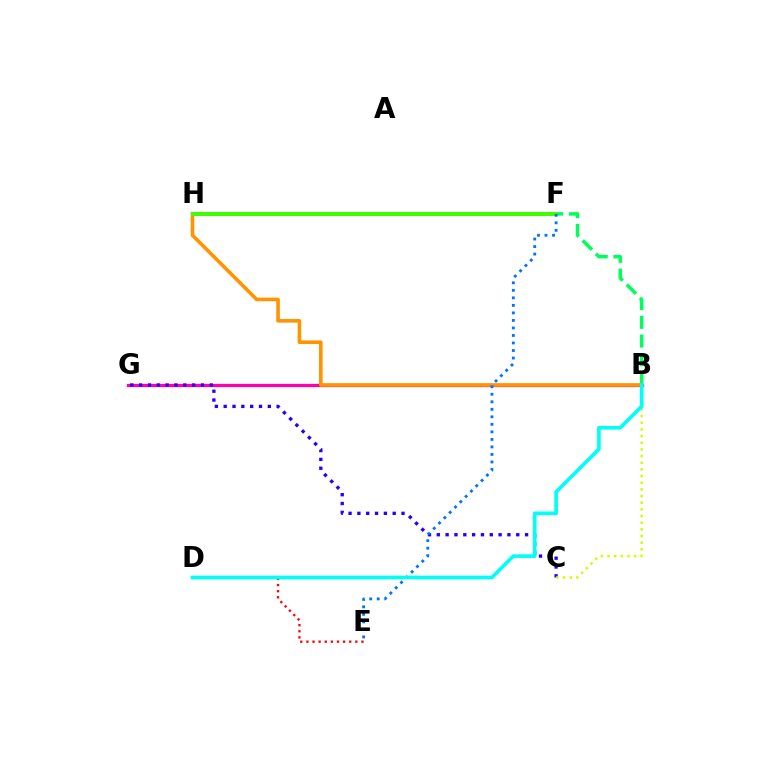{('B', 'G'): [{'color': '#ff00ac', 'line_style': 'solid', 'thickness': 2.34}], ('B', 'F'): [{'color': '#00ff5c', 'line_style': 'dashed', 'thickness': 2.54}], ('F', 'H'): [{'color': '#b900ff', 'line_style': 'solid', 'thickness': 1.54}, {'color': '#3dff00', 'line_style': 'solid', 'thickness': 2.86}], ('B', 'H'): [{'color': '#ff9400', 'line_style': 'solid', 'thickness': 2.6}], ('C', 'G'): [{'color': '#2500ff', 'line_style': 'dotted', 'thickness': 2.4}], ('D', 'E'): [{'color': '#ff0000', 'line_style': 'dotted', 'thickness': 1.66}], ('B', 'C'): [{'color': '#d1ff00', 'line_style': 'dotted', 'thickness': 1.81}], ('E', 'F'): [{'color': '#0074ff', 'line_style': 'dotted', 'thickness': 2.04}], ('B', 'D'): [{'color': '#00fff6', 'line_style': 'solid', 'thickness': 2.64}]}